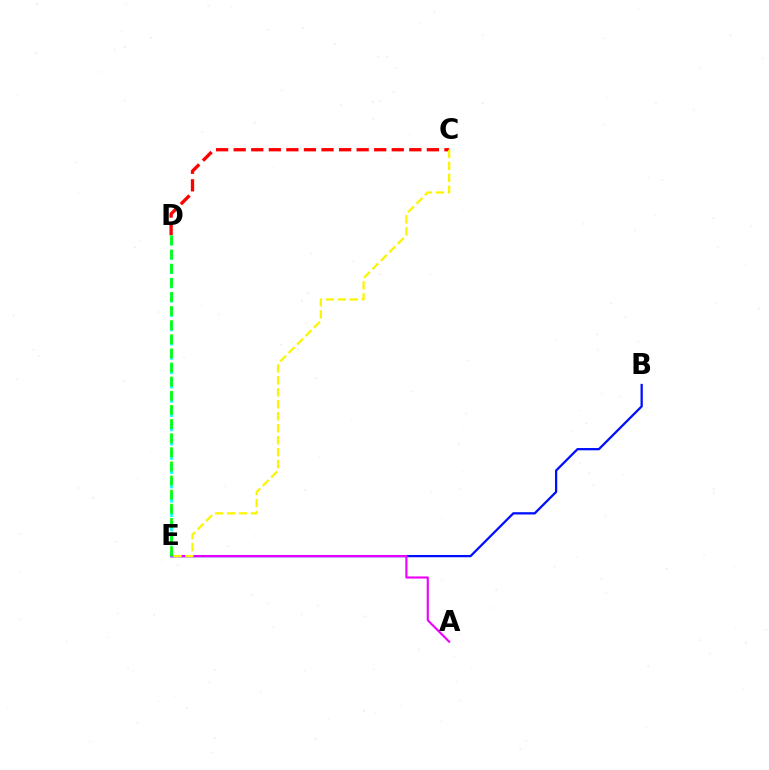{('B', 'E'): [{'color': '#0010ff', 'line_style': 'solid', 'thickness': 1.64}], ('C', 'D'): [{'color': '#ff0000', 'line_style': 'dashed', 'thickness': 2.39}], ('A', 'E'): [{'color': '#ee00ff', 'line_style': 'solid', 'thickness': 1.53}], ('C', 'E'): [{'color': '#fcf500', 'line_style': 'dashed', 'thickness': 1.63}], ('D', 'E'): [{'color': '#00fff6', 'line_style': 'dashed', 'thickness': 1.94}, {'color': '#08ff00', 'line_style': 'dashed', 'thickness': 1.92}]}